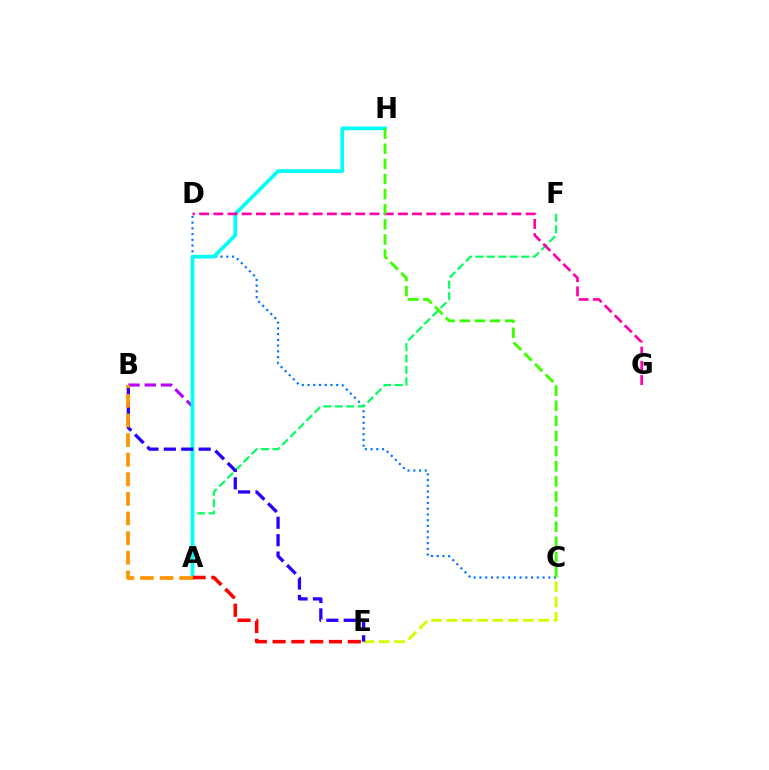{('C', 'D'): [{'color': '#0074ff', 'line_style': 'dotted', 'thickness': 1.56}], ('A', 'B'): [{'color': '#b900ff', 'line_style': 'dashed', 'thickness': 2.21}, {'color': '#ff9400', 'line_style': 'dashed', 'thickness': 2.66}], ('A', 'F'): [{'color': '#00ff5c', 'line_style': 'dashed', 'thickness': 1.55}], ('A', 'H'): [{'color': '#00fff6', 'line_style': 'solid', 'thickness': 2.67}], ('C', 'E'): [{'color': '#d1ff00', 'line_style': 'dashed', 'thickness': 2.08}], ('A', 'E'): [{'color': '#ff0000', 'line_style': 'dashed', 'thickness': 2.55}], ('B', 'E'): [{'color': '#2500ff', 'line_style': 'dashed', 'thickness': 2.37}], ('D', 'G'): [{'color': '#ff00ac', 'line_style': 'dashed', 'thickness': 1.93}], ('C', 'H'): [{'color': '#3dff00', 'line_style': 'dashed', 'thickness': 2.05}]}